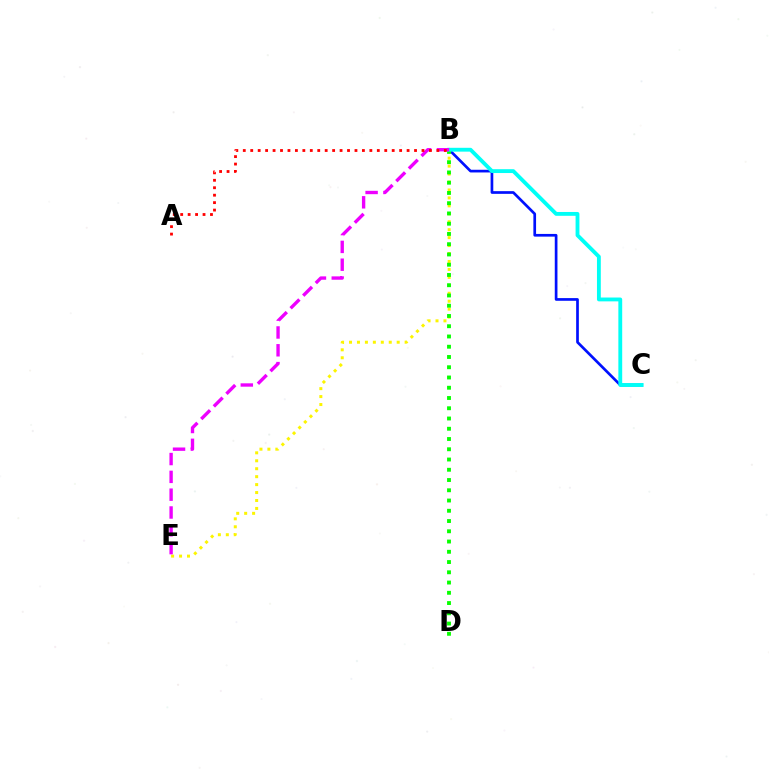{('B', 'C'): [{'color': '#0010ff', 'line_style': 'solid', 'thickness': 1.94}, {'color': '#00fff6', 'line_style': 'solid', 'thickness': 2.77}], ('B', 'E'): [{'color': '#fcf500', 'line_style': 'dotted', 'thickness': 2.16}, {'color': '#ee00ff', 'line_style': 'dashed', 'thickness': 2.42}], ('B', 'D'): [{'color': '#08ff00', 'line_style': 'dotted', 'thickness': 2.79}], ('A', 'B'): [{'color': '#ff0000', 'line_style': 'dotted', 'thickness': 2.02}]}